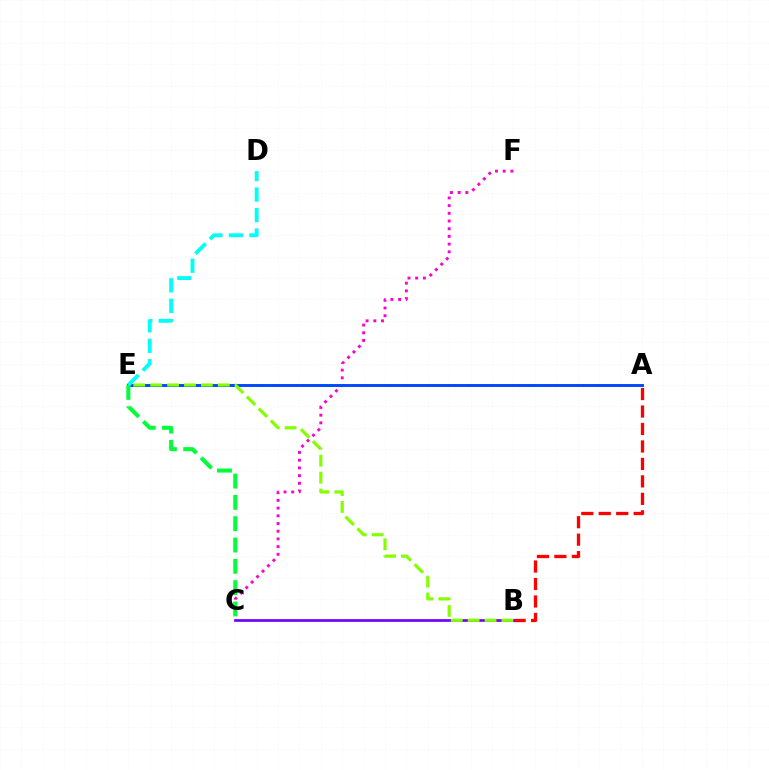{('C', 'F'): [{'color': '#ff00cf', 'line_style': 'dotted', 'thickness': 2.09}], ('A', 'B'): [{'color': '#ff0000', 'line_style': 'dashed', 'thickness': 2.37}], ('A', 'E'): [{'color': '#ffbd00', 'line_style': 'dotted', 'thickness': 1.95}, {'color': '#004bff', 'line_style': 'solid', 'thickness': 2.12}], ('C', 'E'): [{'color': '#00ff39', 'line_style': 'dashed', 'thickness': 2.9}], ('B', 'C'): [{'color': '#7200ff', 'line_style': 'solid', 'thickness': 1.93}], ('B', 'E'): [{'color': '#84ff00', 'line_style': 'dashed', 'thickness': 2.3}], ('D', 'E'): [{'color': '#00fff6', 'line_style': 'dashed', 'thickness': 2.78}]}